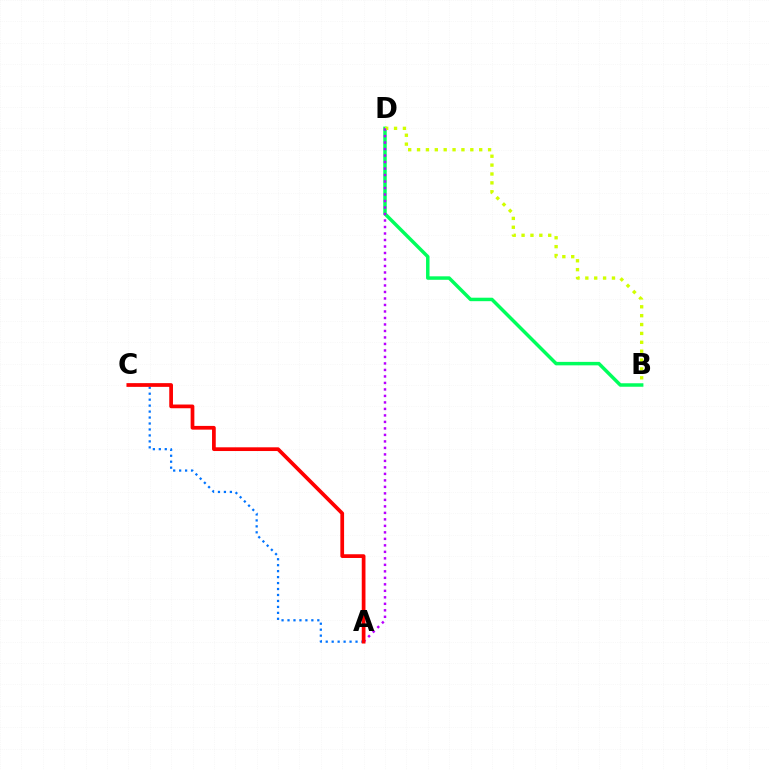{('A', 'C'): [{'color': '#0074ff', 'line_style': 'dotted', 'thickness': 1.62}, {'color': '#ff0000', 'line_style': 'solid', 'thickness': 2.68}], ('B', 'D'): [{'color': '#00ff5c', 'line_style': 'solid', 'thickness': 2.5}, {'color': '#d1ff00', 'line_style': 'dotted', 'thickness': 2.41}], ('A', 'D'): [{'color': '#b900ff', 'line_style': 'dotted', 'thickness': 1.77}]}